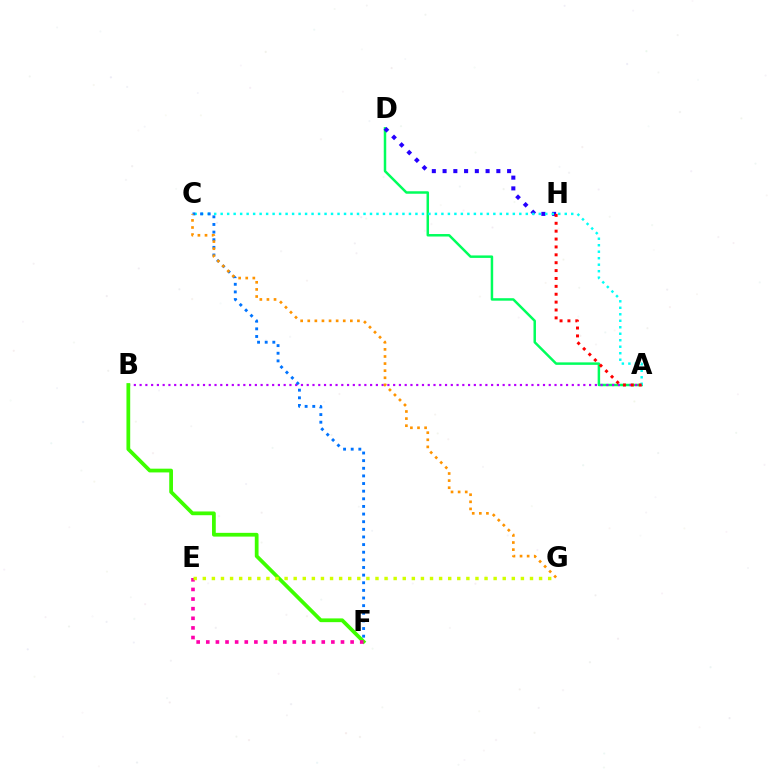{('A', 'D'): [{'color': '#00ff5c', 'line_style': 'solid', 'thickness': 1.79}], ('A', 'B'): [{'color': '#b900ff', 'line_style': 'dotted', 'thickness': 1.57}], ('B', 'F'): [{'color': '#3dff00', 'line_style': 'solid', 'thickness': 2.7}], ('D', 'H'): [{'color': '#2500ff', 'line_style': 'dotted', 'thickness': 2.92}], ('A', 'C'): [{'color': '#00fff6', 'line_style': 'dotted', 'thickness': 1.76}], ('C', 'F'): [{'color': '#0074ff', 'line_style': 'dotted', 'thickness': 2.07}], ('A', 'H'): [{'color': '#ff0000', 'line_style': 'dotted', 'thickness': 2.14}], ('C', 'G'): [{'color': '#ff9400', 'line_style': 'dotted', 'thickness': 1.93}], ('E', 'F'): [{'color': '#ff00ac', 'line_style': 'dotted', 'thickness': 2.61}], ('E', 'G'): [{'color': '#d1ff00', 'line_style': 'dotted', 'thickness': 2.47}]}